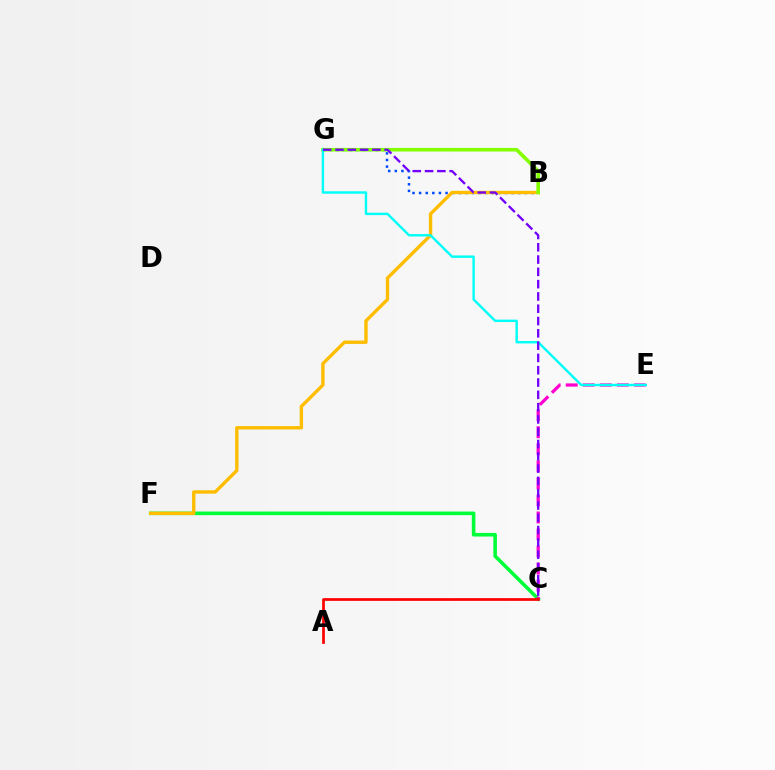{('C', 'F'): [{'color': '#00ff39', 'line_style': 'solid', 'thickness': 2.59}], ('B', 'G'): [{'color': '#004bff', 'line_style': 'dotted', 'thickness': 1.8}, {'color': '#84ff00', 'line_style': 'solid', 'thickness': 2.58}], ('B', 'F'): [{'color': '#ffbd00', 'line_style': 'solid', 'thickness': 2.42}], ('C', 'E'): [{'color': '#ff00cf', 'line_style': 'dashed', 'thickness': 2.32}], ('A', 'C'): [{'color': '#ff0000', 'line_style': 'solid', 'thickness': 1.97}], ('E', 'G'): [{'color': '#00fff6', 'line_style': 'solid', 'thickness': 1.74}], ('C', 'G'): [{'color': '#7200ff', 'line_style': 'dashed', 'thickness': 1.67}]}